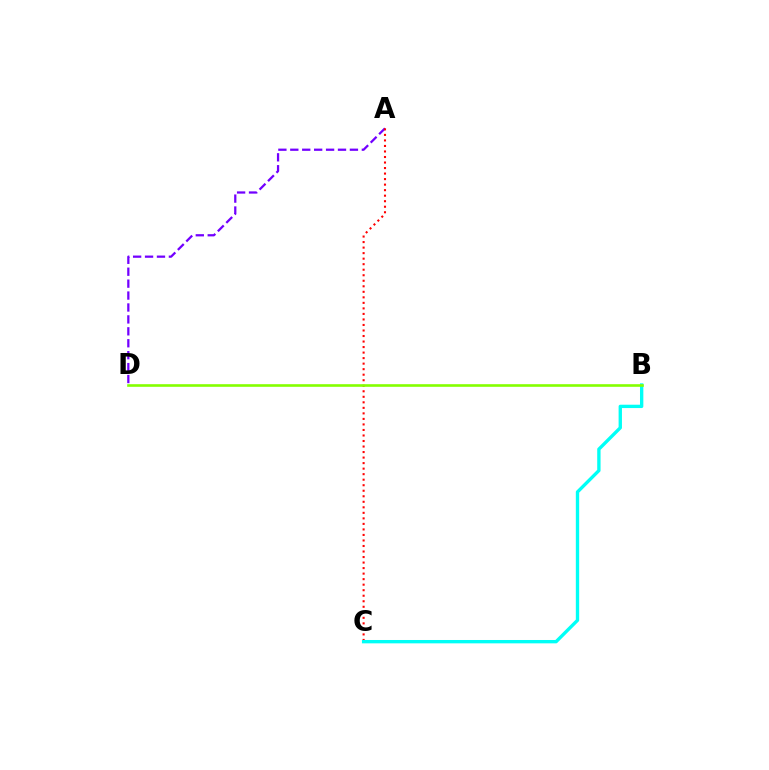{('A', 'D'): [{'color': '#7200ff', 'line_style': 'dashed', 'thickness': 1.62}], ('A', 'C'): [{'color': '#ff0000', 'line_style': 'dotted', 'thickness': 1.5}], ('B', 'C'): [{'color': '#00fff6', 'line_style': 'solid', 'thickness': 2.41}], ('B', 'D'): [{'color': '#84ff00', 'line_style': 'solid', 'thickness': 1.89}]}